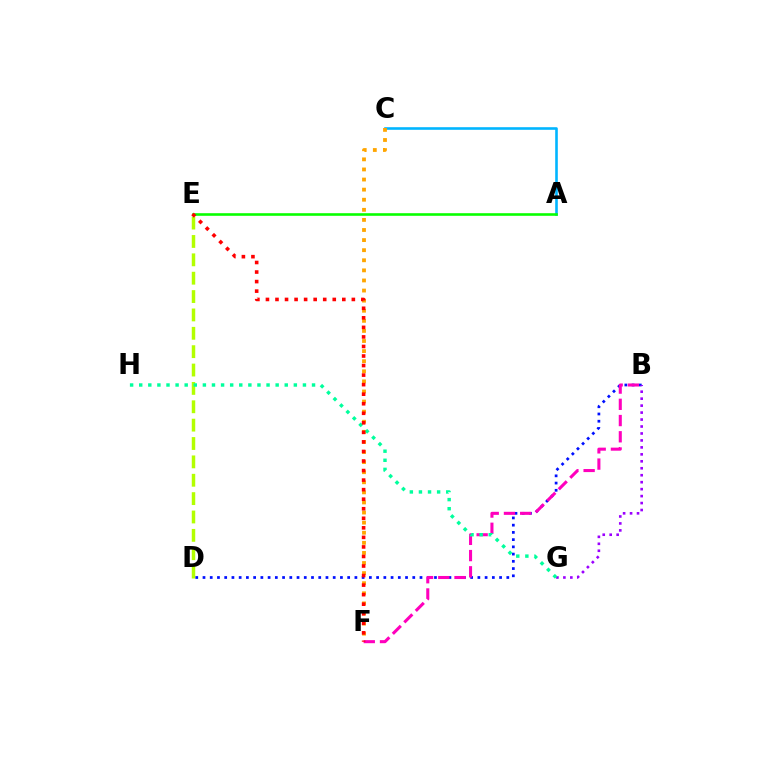{('A', 'C'): [{'color': '#00b5ff', 'line_style': 'solid', 'thickness': 1.87}], ('D', 'E'): [{'color': '#b3ff00', 'line_style': 'dashed', 'thickness': 2.5}], ('A', 'E'): [{'color': '#08ff00', 'line_style': 'solid', 'thickness': 1.87}], ('B', 'D'): [{'color': '#0010ff', 'line_style': 'dotted', 'thickness': 1.97}], ('C', 'F'): [{'color': '#ffa500', 'line_style': 'dotted', 'thickness': 2.74}], ('B', 'F'): [{'color': '#ff00bd', 'line_style': 'dashed', 'thickness': 2.2}], ('B', 'G'): [{'color': '#9b00ff', 'line_style': 'dotted', 'thickness': 1.89}], ('G', 'H'): [{'color': '#00ff9d', 'line_style': 'dotted', 'thickness': 2.47}], ('E', 'F'): [{'color': '#ff0000', 'line_style': 'dotted', 'thickness': 2.59}]}